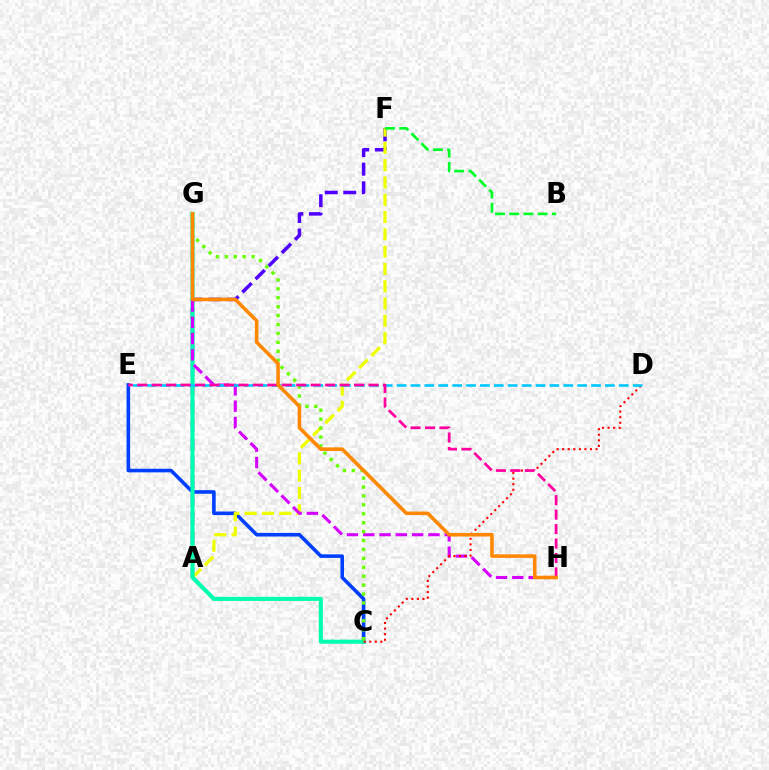{('C', 'E'): [{'color': '#003fff', 'line_style': 'solid', 'thickness': 2.58}], ('A', 'F'): [{'color': '#4f00ff', 'line_style': 'dashed', 'thickness': 2.52}, {'color': '#eeff00', 'line_style': 'dashed', 'thickness': 2.35}], ('C', 'G'): [{'color': '#00ffaf', 'line_style': 'solid', 'thickness': 2.94}, {'color': '#66ff00', 'line_style': 'dotted', 'thickness': 2.42}], ('G', 'H'): [{'color': '#d600ff', 'line_style': 'dashed', 'thickness': 2.21}, {'color': '#ff8800', 'line_style': 'solid', 'thickness': 2.57}], ('C', 'D'): [{'color': '#ff0000', 'line_style': 'dotted', 'thickness': 1.51}], ('D', 'E'): [{'color': '#00c7ff', 'line_style': 'dashed', 'thickness': 1.89}], ('B', 'F'): [{'color': '#00ff27', 'line_style': 'dashed', 'thickness': 1.93}], ('E', 'H'): [{'color': '#ff00a0', 'line_style': 'dashed', 'thickness': 1.96}]}